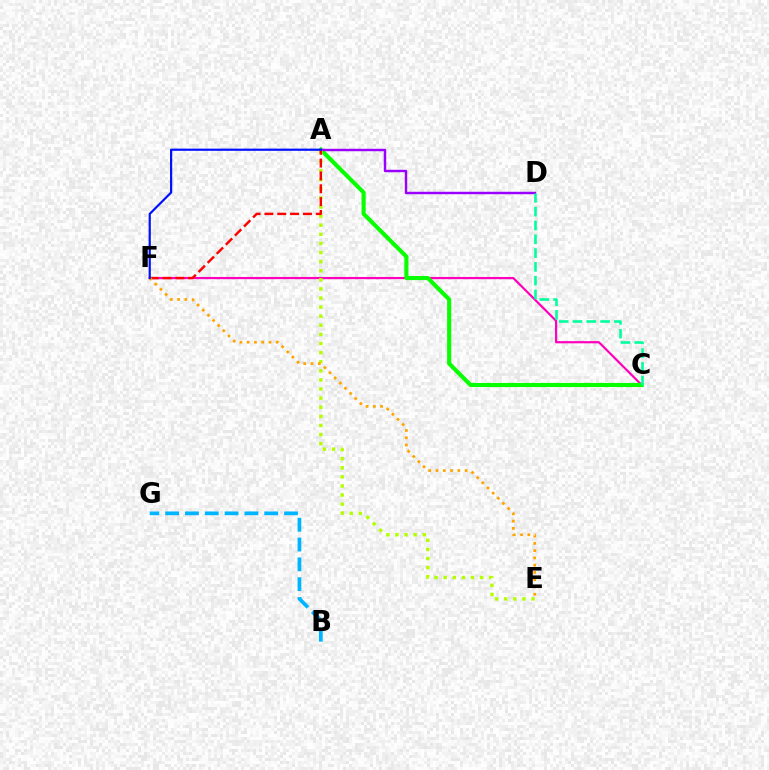{('C', 'F'): [{'color': '#ff00bd', 'line_style': 'solid', 'thickness': 1.58}], ('A', 'C'): [{'color': '#08ff00', 'line_style': 'solid', 'thickness': 2.94}], ('A', 'D'): [{'color': '#9b00ff', 'line_style': 'solid', 'thickness': 1.76}], ('A', 'E'): [{'color': '#b3ff00', 'line_style': 'dotted', 'thickness': 2.47}], ('A', 'F'): [{'color': '#ff0000', 'line_style': 'dashed', 'thickness': 1.74}, {'color': '#0010ff', 'line_style': 'solid', 'thickness': 1.58}], ('E', 'F'): [{'color': '#ffa500', 'line_style': 'dotted', 'thickness': 1.98}], ('C', 'D'): [{'color': '#00ff9d', 'line_style': 'dashed', 'thickness': 1.87}], ('B', 'G'): [{'color': '#00b5ff', 'line_style': 'dashed', 'thickness': 2.69}]}